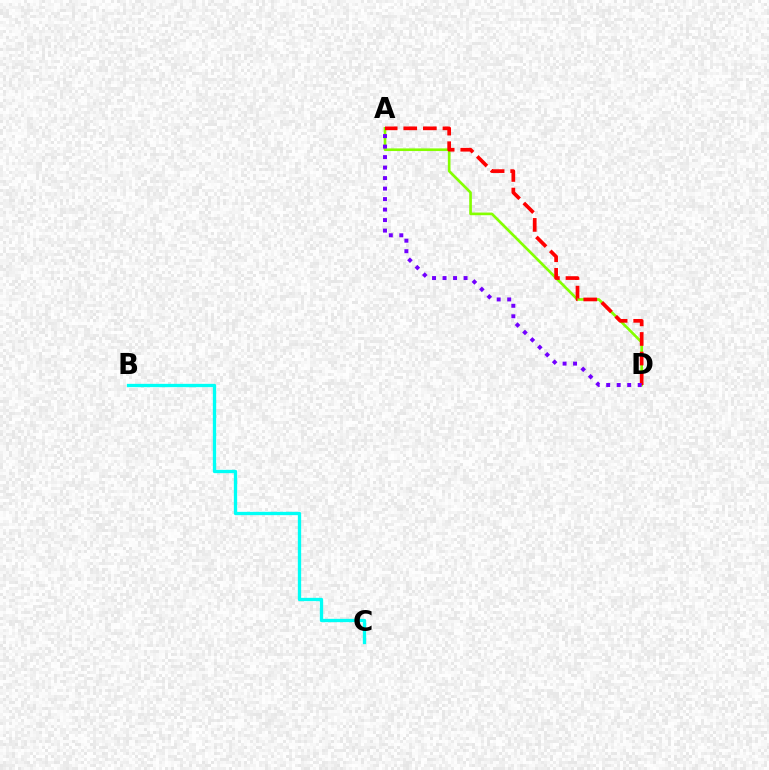{('B', 'C'): [{'color': '#00fff6', 'line_style': 'solid', 'thickness': 2.39}], ('A', 'D'): [{'color': '#84ff00', 'line_style': 'solid', 'thickness': 1.91}, {'color': '#ff0000', 'line_style': 'dashed', 'thickness': 2.66}, {'color': '#7200ff', 'line_style': 'dotted', 'thickness': 2.85}]}